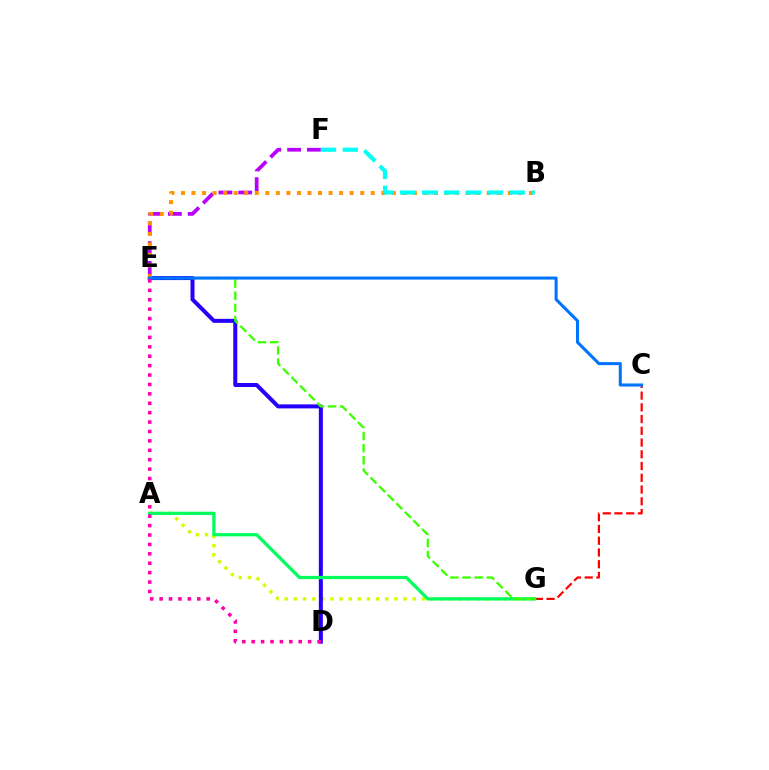{('E', 'F'): [{'color': '#b900ff', 'line_style': 'dashed', 'thickness': 2.69}], ('C', 'G'): [{'color': '#ff0000', 'line_style': 'dashed', 'thickness': 1.6}], ('A', 'G'): [{'color': '#d1ff00', 'line_style': 'dotted', 'thickness': 2.48}, {'color': '#00ff5c', 'line_style': 'solid', 'thickness': 2.34}], ('D', 'E'): [{'color': '#2500ff', 'line_style': 'solid', 'thickness': 2.89}, {'color': '#ff00ac', 'line_style': 'dotted', 'thickness': 2.56}], ('E', 'G'): [{'color': '#3dff00', 'line_style': 'dashed', 'thickness': 1.65}], ('B', 'E'): [{'color': '#ff9400', 'line_style': 'dotted', 'thickness': 2.86}], ('C', 'E'): [{'color': '#0074ff', 'line_style': 'solid', 'thickness': 2.2}], ('B', 'F'): [{'color': '#00fff6', 'line_style': 'dashed', 'thickness': 2.98}]}